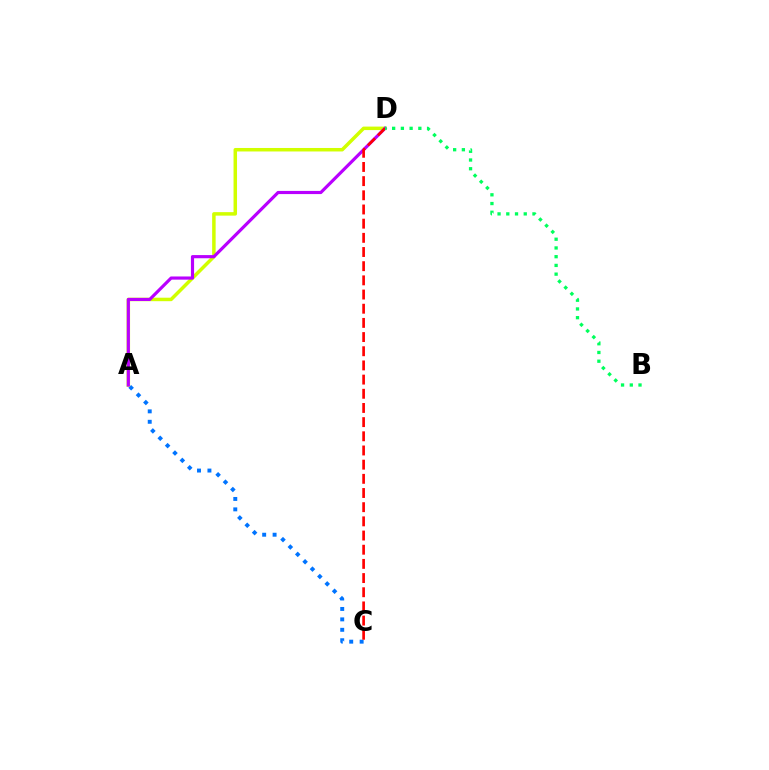{('A', 'C'): [{'color': '#0074ff', 'line_style': 'dotted', 'thickness': 2.83}], ('A', 'D'): [{'color': '#d1ff00', 'line_style': 'solid', 'thickness': 2.51}, {'color': '#b900ff', 'line_style': 'solid', 'thickness': 2.28}], ('C', 'D'): [{'color': '#ff0000', 'line_style': 'dashed', 'thickness': 1.93}], ('B', 'D'): [{'color': '#00ff5c', 'line_style': 'dotted', 'thickness': 2.37}]}